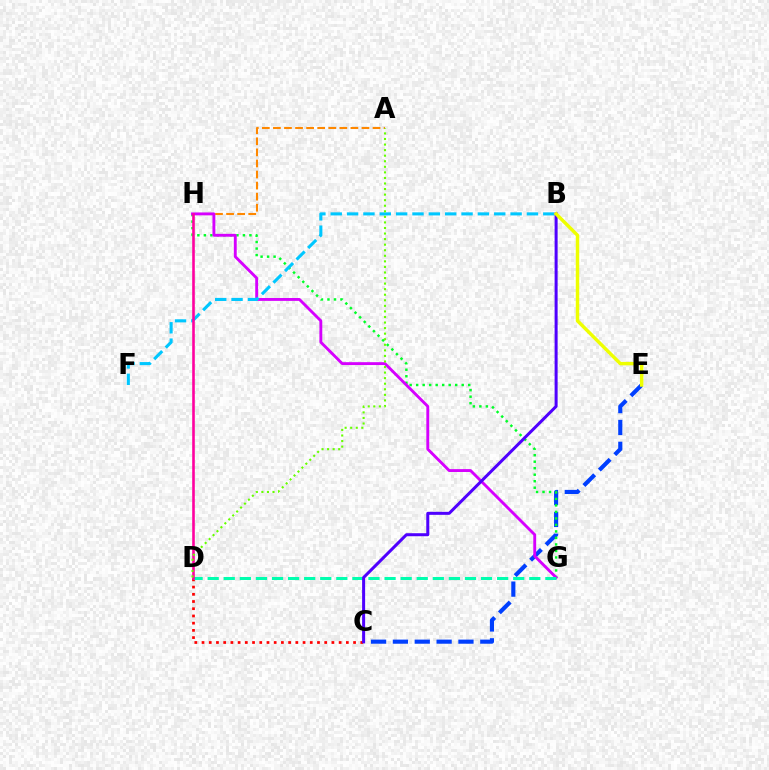{('A', 'H'): [{'color': '#ff8800', 'line_style': 'dashed', 'thickness': 1.5}], ('C', 'E'): [{'color': '#003fff', 'line_style': 'dashed', 'thickness': 2.97}], ('G', 'H'): [{'color': '#00ff27', 'line_style': 'dotted', 'thickness': 1.77}, {'color': '#d600ff', 'line_style': 'solid', 'thickness': 2.07}], ('B', 'F'): [{'color': '#00c7ff', 'line_style': 'dashed', 'thickness': 2.22}], ('C', 'D'): [{'color': '#ff0000', 'line_style': 'dotted', 'thickness': 1.96}], ('D', 'G'): [{'color': '#00ffaf', 'line_style': 'dashed', 'thickness': 2.18}], ('B', 'C'): [{'color': '#4f00ff', 'line_style': 'solid', 'thickness': 2.17}], ('D', 'H'): [{'color': '#ff00a0', 'line_style': 'solid', 'thickness': 1.87}], ('A', 'D'): [{'color': '#66ff00', 'line_style': 'dotted', 'thickness': 1.51}], ('B', 'E'): [{'color': '#eeff00', 'line_style': 'solid', 'thickness': 2.48}]}